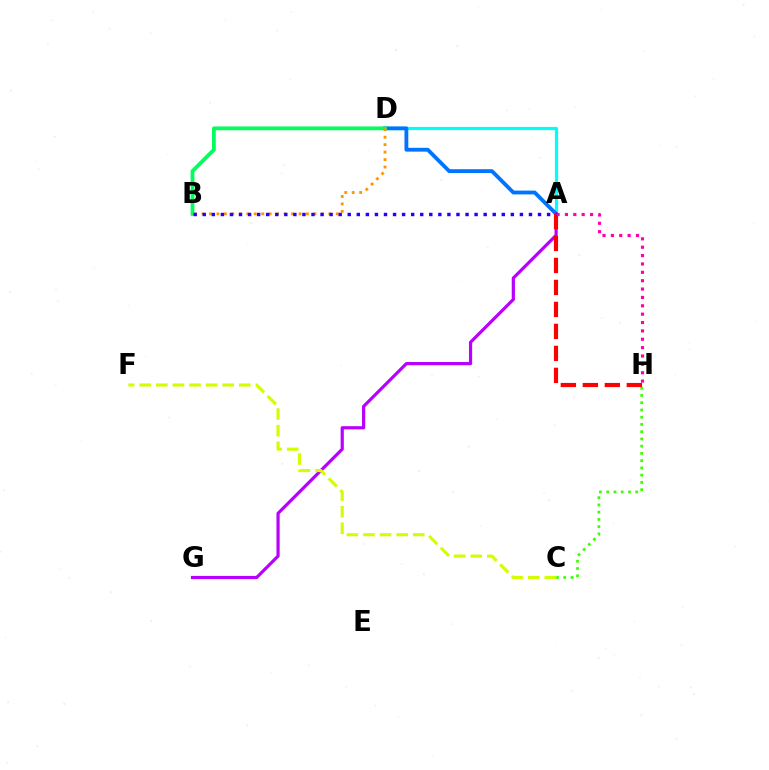{('A', 'D'): [{'color': '#00fff6', 'line_style': 'solid', 'thickness': 2.31}, {'color': '#0074ff', 'line_style': 'solid', 'thickness': 2.76}], ('B', 'D'): [{'color': '#00ff5c', 'line_style': 'solid', 'thickness': 2.72}, {'color': '#ff9400', 'line_style': 'dotted', 'thickness': 2.03}], ('A', 'G'): [{'color': '#b900ff', 'line_style': 'solid', 'thickness': 2.29}], ('C', 'H'): [{'color': '#3dff00', 'line_style': 'dotted', 'thickness': 1.97}], ('A', 'H'): [{'color': '#ff0000', 'line_style': 'dashed', 'thickness': 2.99}, {'color': '#ff00ac', 'line_style': 'dotted', 'thickness': 2.27}], ('A', 'B'): [{'color': '#2500ff', 'line_style': 'dotted', 'thickness': 2.46}], ('C', 'F'): [{'color': '#d1ff00', 'line_style': 'dashed', 'thickness': 2.25}]}